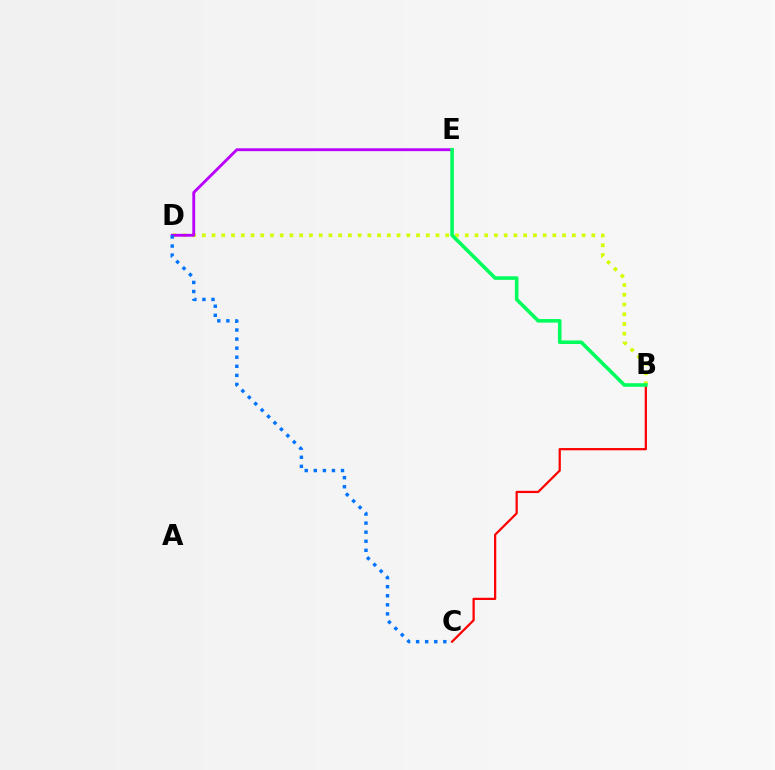{('B', 'C'): [{'color': '#ff0000', 'line_style': 'solid', 'thickness': 1.61}], ('B', 'D'): [{'color': '#d1ff00', 'line_style': 'dotted', 'thickness': 2.65}], ('D', 'E'): [{'color': '#b900ff', 'line_style': 'solid', 'thickness': 2.05}], ('C', 'D'): [{'color': '#0074ff', 'line_style': 'dotted', 'thickness': 2.46}], ('B', 'E'): [{'color': '#00ff5c', 'line_style': 'solid', 'thickness': 2.58}]}